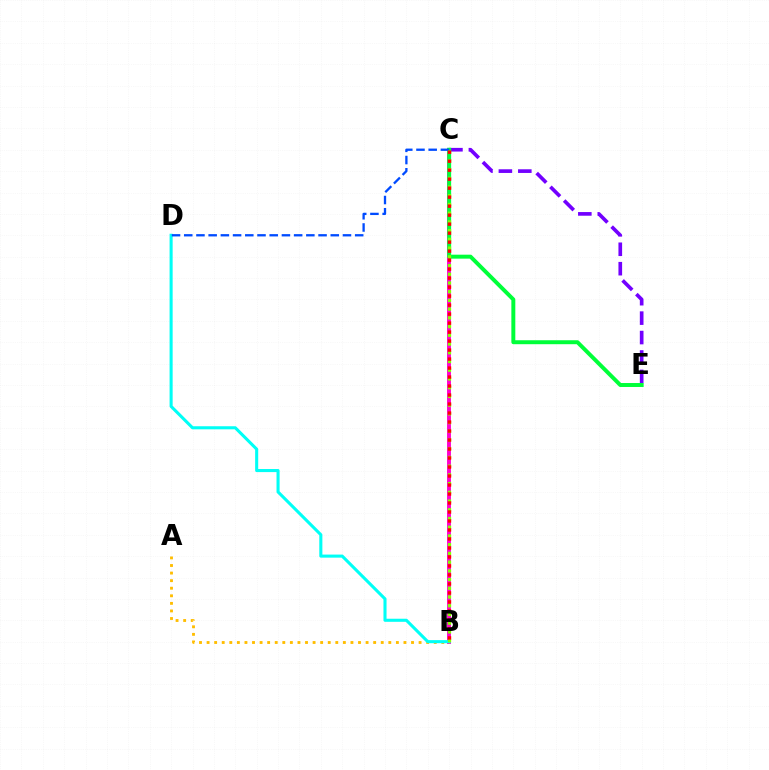{('C', 'E'): [{'color': '#7200ff', 'line_style': 'dashed', 'thickness': 2.64}, {'color': '#00ff39', 'line_style': 'solid', 'thickness': 2.85}], ('B', 'C'): [{'color': '#ff00cf', 'line_style': 'solid', 'thickness': 2.8}, {'color': '#84ff00', 'line_style': 'dotted', 'thickness': 2.37}, {'color': '#ff0000', 'line_style': 'dotted', 'thickness': 2.44}], ('A', 'B'): [{'color': '#ffbd00', 'line_style': 'dotted', 'thickness': 2.06}], ('B', 'D'): [{'color': '#00fff6', 'line_style': 'solid', 'thickness': 2.22}], ('C', 'D'): [{'color': '#004bff', 'line_style': 'dashed', 'thickness': 1.66}]}